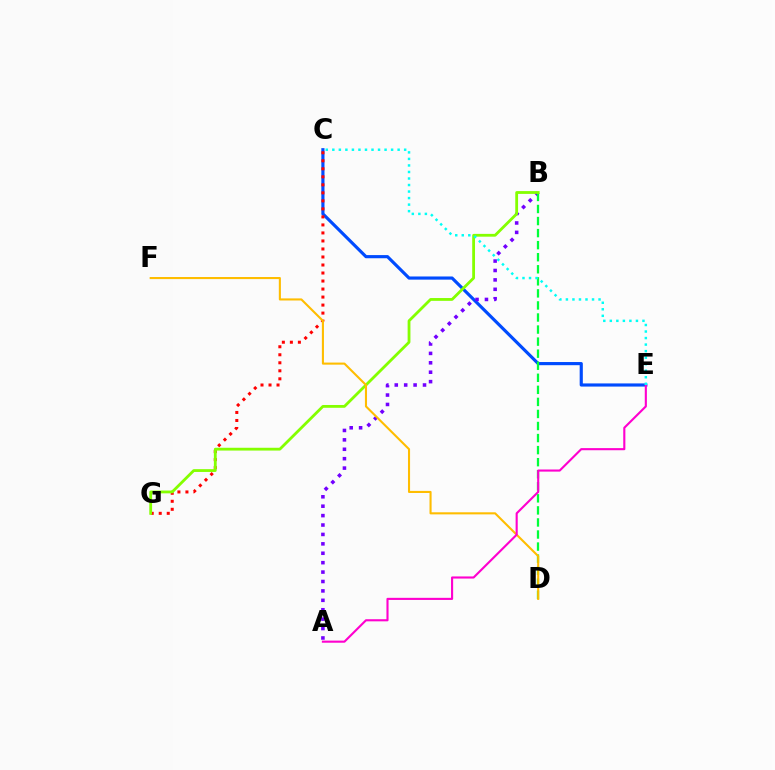{('C', 'E'): [{'color': '#004bff', 'line_style': 'solid', 'thickness': 2.27}, {'color': '#00fff6', 'line_style': 'dotted', 'thickness': 1.77}], ('A', 'B'): [{'color': '#7200ff', 'line_style': 'dotted', 'thickness': 2.56}], ('C', 'G'): [{'color': '#ff0000', 'line_style': 'dotted', 'thickness': 2.18}], ('B', 'D'): [{'color': '#00ff39', 'line_style': 'dashed', 'thickness': 1.64}], ('B', 'G'): [{'color': '#84ff00', 'line_style': 'solid', 'thickness': 2.02}], ('D', 'F'): [{'color': '#ffbd00', 'line_style': 'solid', 'thickness': 1.51}], ('A', 'E'): [{'color': '#ff00cf', 'line_style': 'solid', 'thickness': 1.52}]}